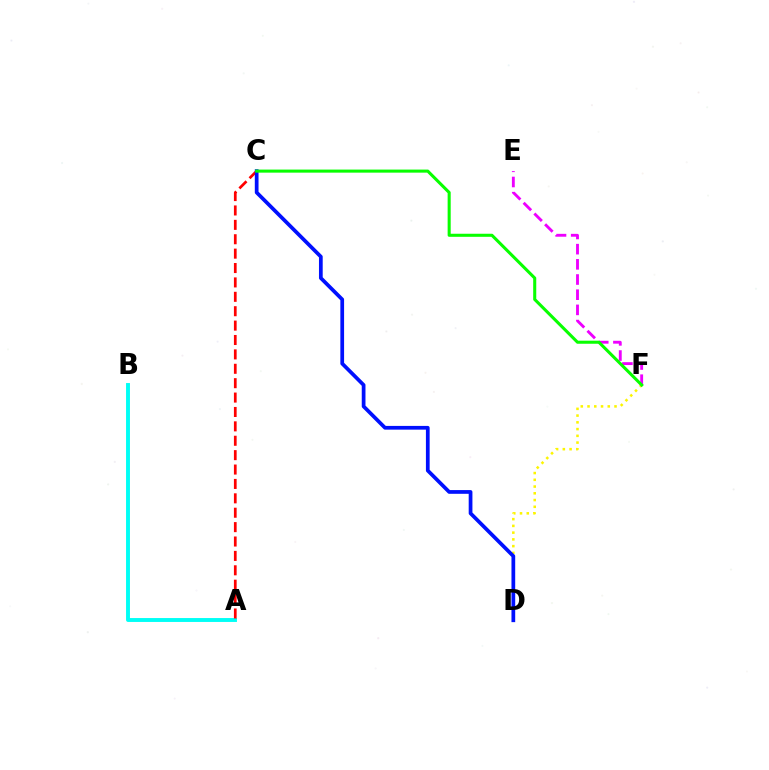{('D', 'F'): [{'color': '#fcf500', 'line_style': 'dotted', 'thickness': 1.83}], ('E', 'F'): [{'color': '#ee00ff', 'line_style': 'dashed', 'thickness': 2.06}], ('A', 'B'): [{'color': '#00fff6', 'line_style': 'solid', 'thickness': 2.81}], ('A', 'C'): [{'color': '#ff0000', 'line_style': 'dashed', 'thickness': 1.96}], ('C', 'D'): [{'color': '#0010ff', 'line_style': 'solid', 'thickness': 2.69}], ('C', 'F'): [{'color': '#08ff00', 'line_style': 'solid', 'thickness': 2.21}]}